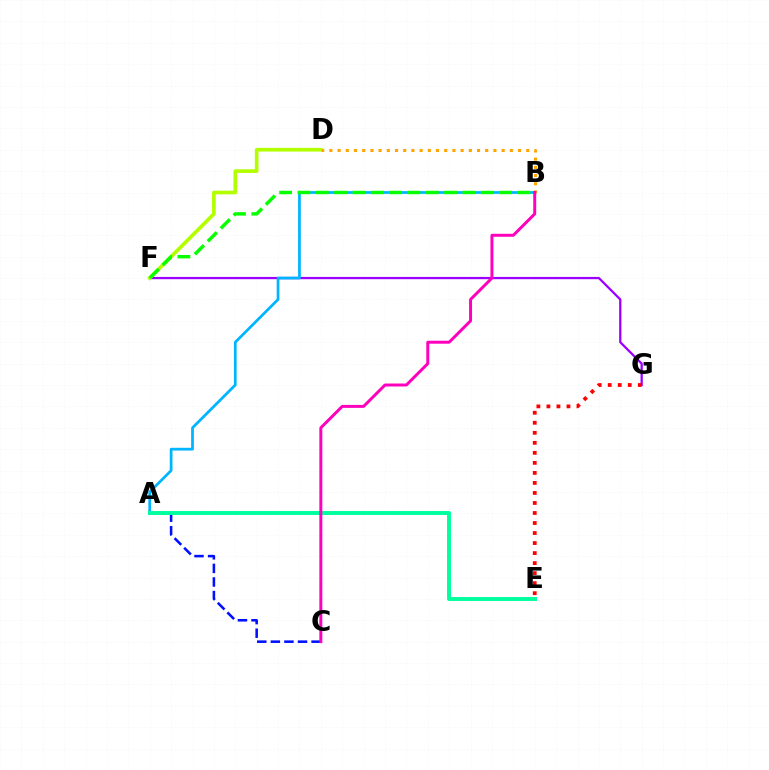{('F', 'G'): [{'color': '#9b00ff', 'line_style': 'solid', 'thickness': 1.64}], ('A', 'B'): [{'color': '#00b5ff', 'line_style': 'solid', 'thickness': 1.97}], ('D', 'F'): [{'color': '#b3ff00', 'line_style': 'solid', 'thickness': 2.65}], ('B', 'D'): [{'color': '#ffa500', 'line_style': 'dotted', 'thickness': 2.23}], ('B', 'F'): [{'color': '#08ff00', 'line_style': 'dashed', 'thickness': 2.49}], ('E', 'G'): [{'color': '#ff0000', 'line_style': 'dotted', 'thickness': 2.72}], ('A', 'C'): [{'color': '#0010ff', 'line_style': 'dashed', 'thickness': 1.84}], ('A', 'E'): [{'color': '#00ff9d', 'line_style': 'solid', 'thickness': 2.84}], ('B', 'C'): [{'color': '#ff00bd', 'line_style': 'solid', 'thickness': 2.14}]}